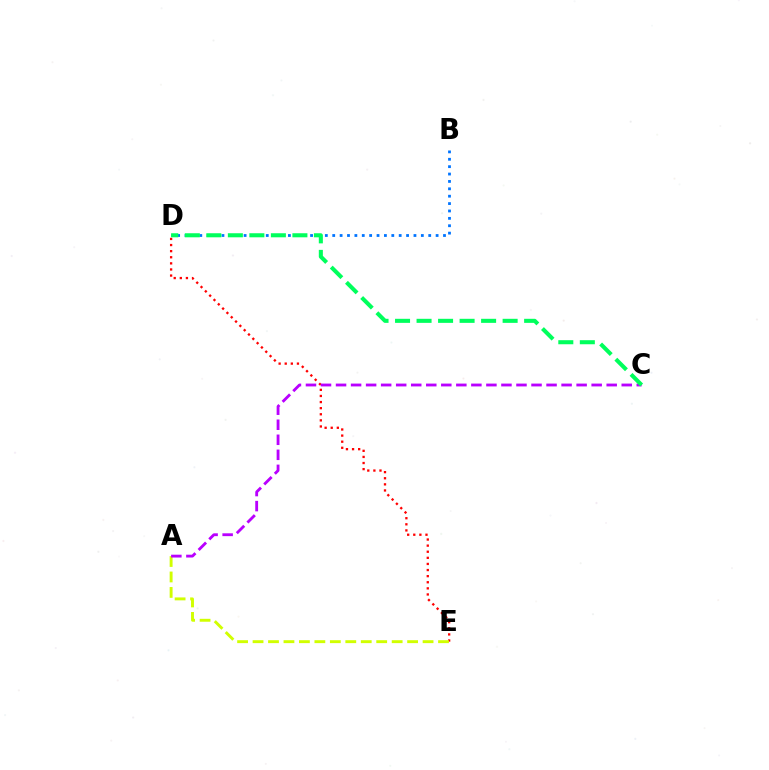{('D', 'E'): [{'color': '#ff0000', 'line_style': 'dotted', 'thickness': 1.66}], ('A', 'E'): [{'color': '#d1ff00', 'line_style': 'dashed', 'thickness': 2.1}], ('B', 'D'): [{'color': '#0074ff', 'line_style': 'dotted', 'thickness': 2.01}], ('A', 'C'): [{'color': '#b900ff', 'line_style': 'dashed', 'thickness': 2.04}], ('C', 'D'): [{'color': '#00ff5c', 'line_style': 'dashed', 'thickness': 2.92}]}